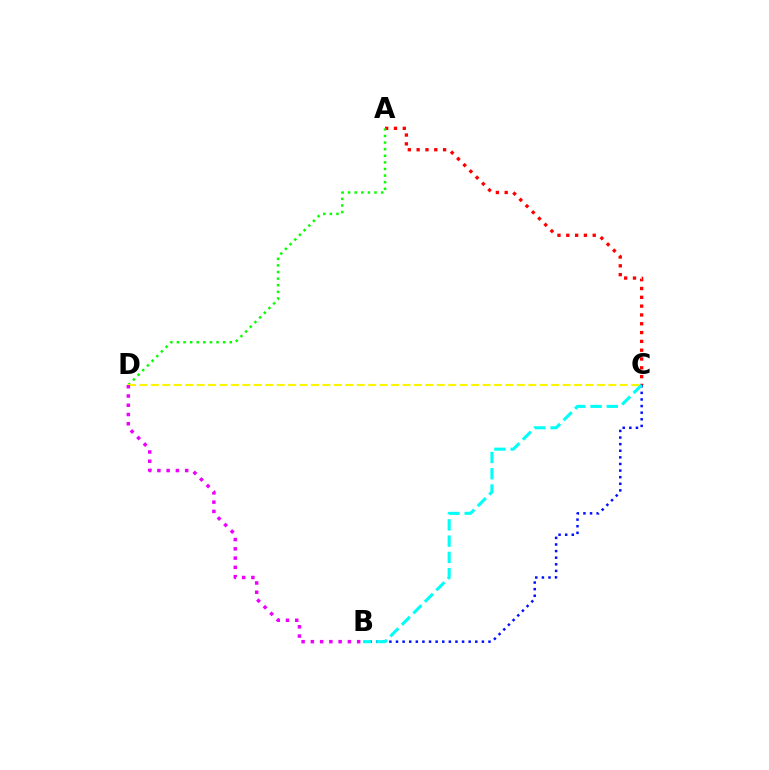{('A', 'C'): [{'color': '#ff0000', 'line_style': 'dotted', 'thickness': 2.39}], ('A', 'D'): [{'color': '#08ff00', 'line_style': 'dotted', 'thickness': 1.79}], ('B', 'C'): [{'color': '#0010ff', 'line_style': 'dotted', 'thickness': 1.8}, {'color': '#00fff6', 'line_style': 'dashed', 'thickness': 2.21}], ('C', 'D'): [{'color': '#fcf500', 'line_style': 'dashed', 'thickness': 1.55}], ('B', 'D'): [{'color': '#ee00ff', 'line_style': 'dotted', 'thickness': 2.52}]}